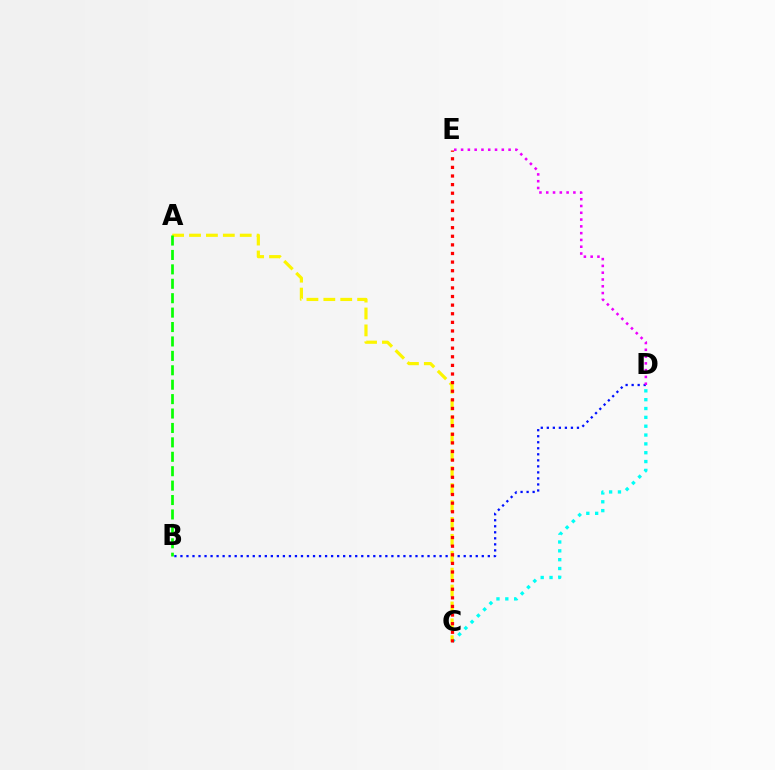{('B', 'D'): [{'color': '#0010ff', 'line_style': 'dotted', 'thickness': 1.64}], ('C', 'D'): [{'color': '#00fff6', 'line_style': 'dotted', 'thickness': 2.4}], ('A', 'C'): [{'color': '#fcf500', 'line_style': 'dashed', 'thickness': 2.3}], ('D', 'E'): [{'color': '#ee00ff', 'line_style': 'dotted', 'thickness': 1.84}], ('A', 'B'): [{'color': '#08ff00', 'line_style': 'dashed', 'thickness': 1.96}], ('C', 'E'): [{'color': '#ff0000', 'line_style': 'dotted', 'thickness': 2.34}]}